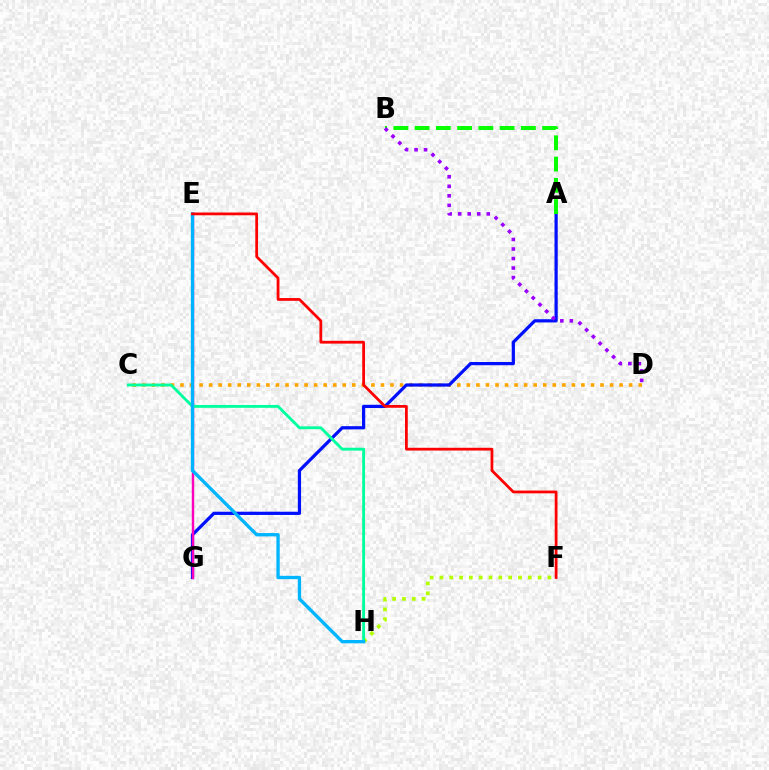{('C', 'D'): [{'color': '#ffa500', 'line_style': 'dotted', 'thickness': 2.59}], ('A', 'G'): [{'color': '#0010ff', 'line_style': 'solid', 'thickness': 2.32}], ('E', 'G'): [{'color': '#ff00bd', 'line_style': 'solid', 'thickness': 1.74}], ('A', 'B'): [{'color': '#08ff00', 'line_style': 'dashed', 'thickness': 2.89}], ('F', 'H'): [{'color': '#b3ff00', 'line_style': 'dotted', 'thickness': 2.67}], ('B', 'D'): [{'color': '#9b00ff', 'line_style': 'dotted', 'thickness': 2.59}], ('C', 'H'): [{'color': '#00ff9d', 'line_style': 'solid', 'thickness': 2.05}], ('E', 'H'): [{'color': '#00b5ff', 'line_style': 'solid', 'thickness': 2.4}], ('E', 'F'): [{'color': '#ff0000', 'line_style': 'solid', 'thickness': 1.99}]}